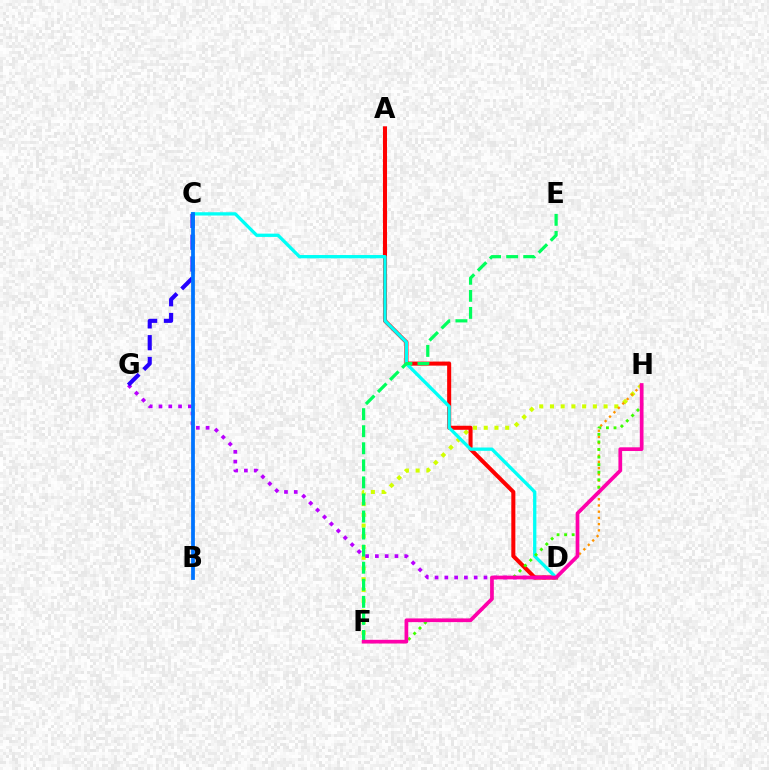{('F', 'H'): [{'color': '#d1ff00', 'line_style': 'dotted', 'thickness': 2.91}, {'color': '#3dff00', 'line_style': 'dotted', 'thickness': 2.06}, {'color': '#ff00ac', 'line_style': 'solid', 'thickness': 2.67}], ('D', 'G'): [{'color': '#b900ff', 'line_style': 'dotted', 'thickness': 2.66}], ('D', 'H'): [{'color': '#ff9400', 'line_style': 'dotted', 'thickness': 1.69}], ('A', 'D'): [{'color': '#ff0000', 'line_style': 'solid', 'thickness': 2.91}], ('C', 'D'): [{'color': '#00fff6', 'line_style': 'solid', 'thickness': 2.37}], ('C', 'G'): [{'color': '#2500ff', 'line_style': 'dashed', 'thickness': 2.96}], ('B', 'C'): [{'color': '#0074ff', 'line_style': 'solid', 'thickness': 2.71}], ('E', 'F'): [{'color': '#00ff5c', 'line_style': 'dashed', 'thickness': 2.32}]}